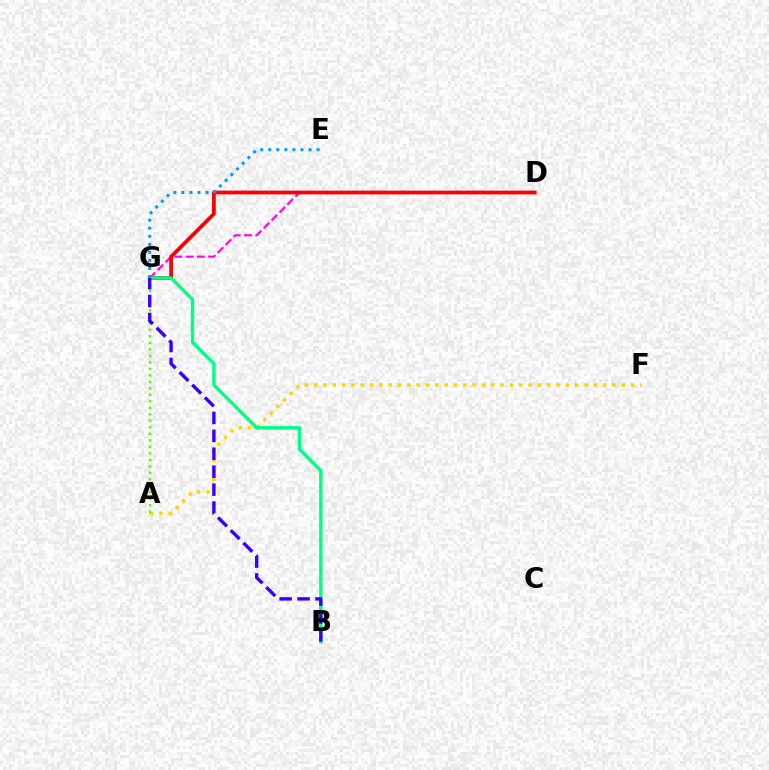{('A', 'F'): [{'color': '#ffd500', 'line_style': 'dotted', 'thickness': 2.53}], ('D', 'G'): [{'color': '#ff00ed', 'line_style': 'dashed', 'thickness': 1.52}, {'color': '#ff0000', 'line_style': 'solid', 'thickness': 2.72}], ('B', 'G'): [{'color': '#00ff86', 'line_style': 'solid', 'thickness': 2.43}, {'color': '#3700ff', 'line_style': 'dashed', 'thickness': 2.44}], ('E', 'G'): [{'color': '#009eff', 'line_style': 'dotted', 'thickness': 2.19}], ('A', 'G'): [{'color': '#4fff00', 'line_style': 'dotted', 'thickness': 1.77}]}